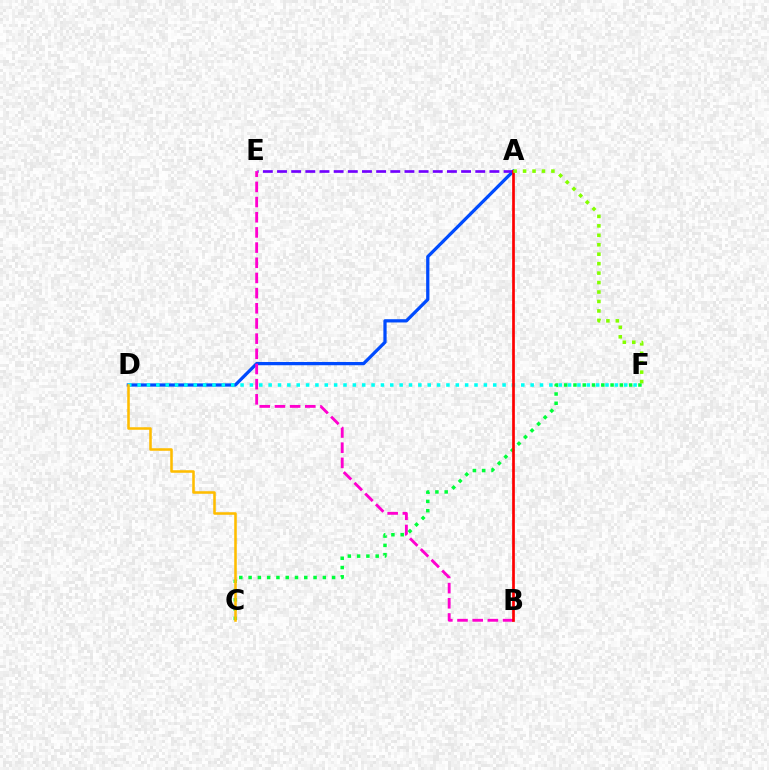{('A', 'D'): [{'color': '#004bff', 'line_style': 'solid', 'thickness': 2.34}], ('A', 'E'): [{'color': '#7200ff', 'line_style': 'dashed', 'thickness': 1.92}], ('B', 'E'): [{'color': '#ff00cf', 'line_style': 'dashed', 'thickness': 2.06}], ('C', 'F'): [{'color': '#00ff39', 'line_style': 'dotted', 'thickness': 2.52}], ('D', 'F'): [{'color': '#00fff6', 'line_style': 'dotted', 'thickness': 2.54}], ('C', 'D'): [{'color': '#ffbd00', 'line_style': 'solid', 'thickness': 1.84}], ('A', 'B'): [{'color': '#ff0000', 'line_style': 'solid', 'thickness': 1.95}], ('A', 'F'): [{'color': '#84ff00', 'line_style': 'dotted', 'thickness': 2.57}]}